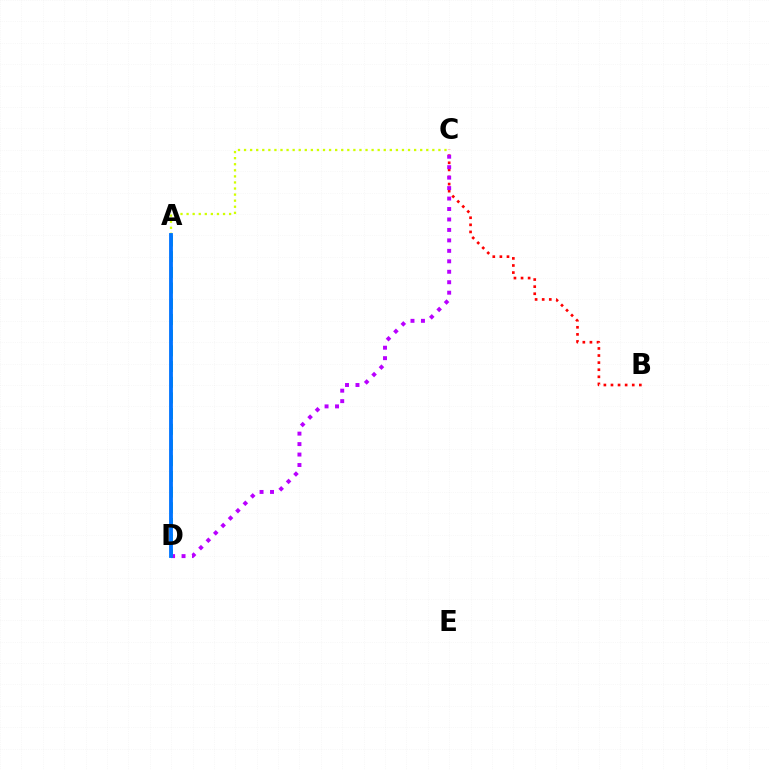{('B', 'C'): [{'color': '#ff0000', 'line_style': 'dotted', 'thickness': 1.93}], ('A', 'C'): [{'color': '#d1ff00', 'line_style': 'dotted', 'thickness': 1.65}], ('A', 'D'): [{'color': '#00ff5c', 'line_style': 'dashed', 'thickness': 2.13}, {'color': '#0074ff', 'line_style': 'solid', 'thickness': 2.75}], ('C', 'D'): [{'color': '#b900ff', 'line_style': 'dotted', 'thickness': 2.84}]}